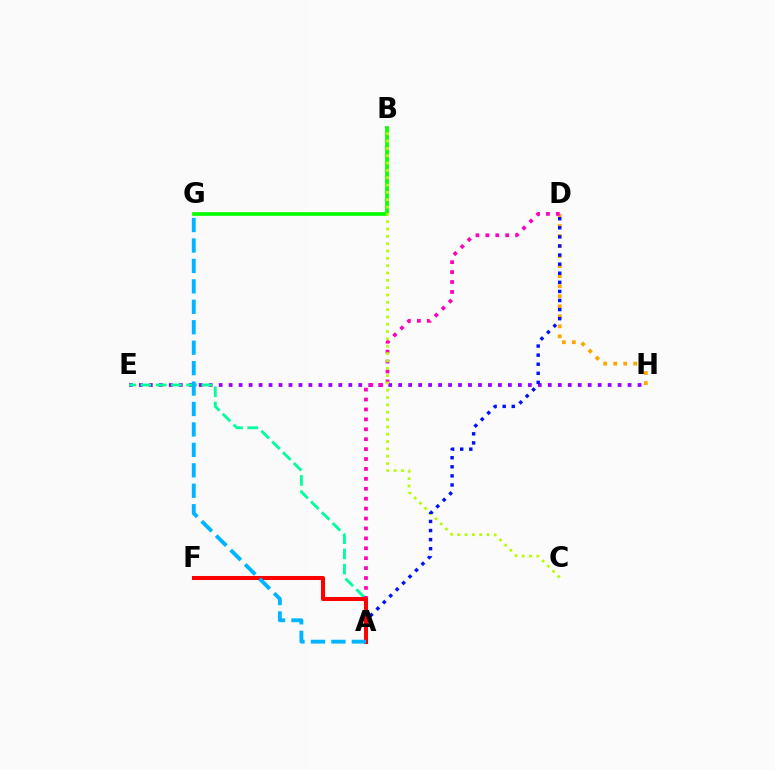{('E', 'H'): [{'color': '#9b00ff', 'line_style': 'dotted', 'thickness': 2.71}], ('B', 'G'): [{'color': '#08ff00', 'line_style': 'solid', 'thickness': 2.67}], ('D', 'H'): [{'color': '#ffa500', 'line_style': 'dotted', 'thickness': 2.72}], ('A', 'E'): [{'color': '#00ff9d', 'line_style': 'dashed', 'thickness': 2.07}], ('A', 'D'): [{'color': '#ff00bd', 'line_style': 'dotted', 'thickness': 2.69}, {'color': '#0010ff', 'line_style': 'dotted', 'thickness': 2.47}], ('B', 'C'): [{'color': '#b3ff00', 'line_style': 'dotted', 'thickness': 1.99}], ('A', 'F'): [{'color': '#ff0000', 'line_style': 'solid', 'thickness': 2.91}], ('A', 'G'): [{'color': '#00b5ff', 'line_style': 'dashed', 'thickness': 2.78}]}